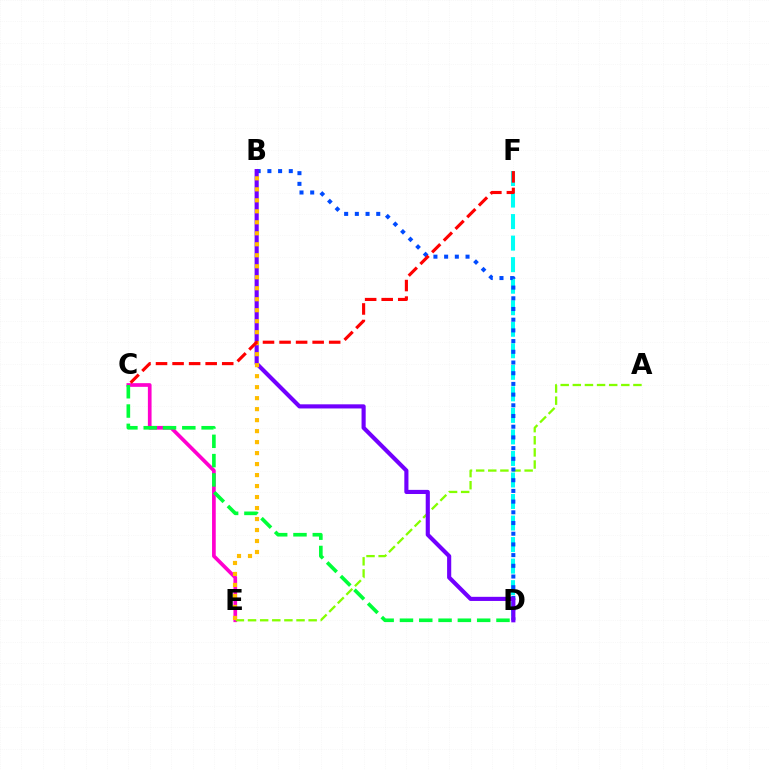{('D', 'F'): [{'color': '#00fff6', 'line_style': 'dashed', 'thickness': 2.93}], ('C', 'E'): [{'color': '#ff00cf', 'line_style': 'solid', 'thickness': 2.66}], ('A', 'E'): [{'color': '#84ff00', 'line_style': 'dashed', 'thickness': 1.65}], ('B', 'D'): [{'color': '#004bff', 'line_style': 'dotted', 'thickness': 2.91}, {'color': '#7200ff', 'line_style': 'solid', 'thickness': 2.97}], ('C', 'D'): [{'color': '#00ff39', 'line_style': 'dashed', 'thickness': 2.62}], ('B', 'E'): [{'color': '#ffbd00', 'line_style': 'dotted', 'thickness': 2.99}], ('C', 'F'): [{'color': '#ff0000', 'line_style': 'dashed', 'thickness': 2.25}]}